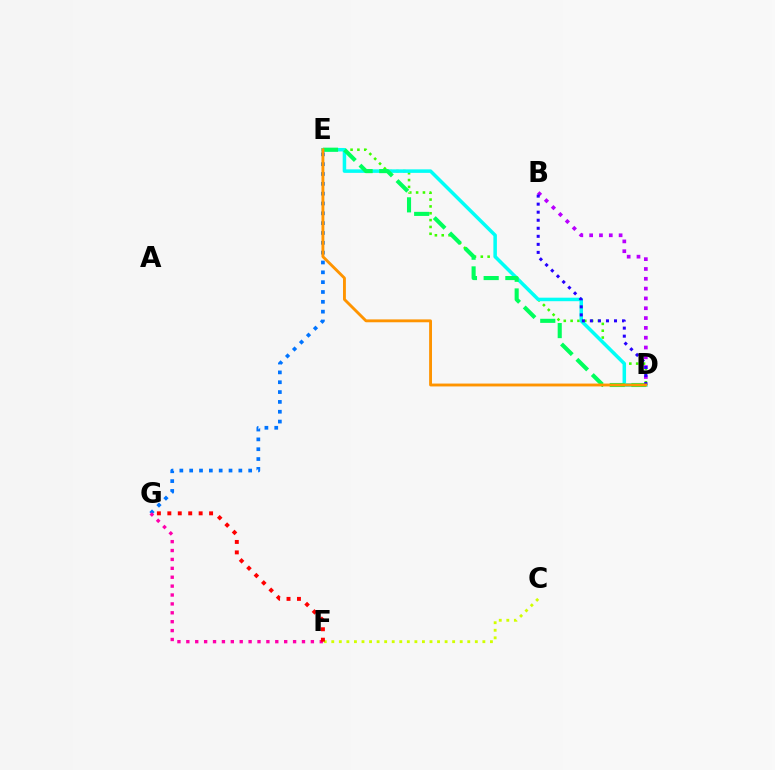{('D', 'E'): [{'color': '#3dff00', 'line_style': 'dotted', 'thickness': 1.86}, {'color': '#00fff6', 'line_style': 'solid', 'thickness': 2.53}, {'color': '#00ff5c', 'line_style': 'dashed', 'thickness': 2.95}, {'color': '#ff9400', 'line_style': 'solid', 'thickness': 2.07}], ('B', 'D'): [{'color': '#b900ff', 'line_style': 'dotted', 'thickness': 2.67}, {'color': '#2500ff', 'line_style': 'dotted', 'thickness': 2.18}], ('E', 'G'): [{'color': '#0074ff', 'line_style': 'dotted', 'thickness': 2.67}], ('C', 'F'): [{'color': '#d1ff00', 'line_style': 'dotted', 'thickness': 2.05}], ('F', 'G'): [{'color': '#ff00ac', 'line_style': 'dotted', 'thickness': 2.42}, {'color': '#ff0000', 'line_style': 'dotted', 'thickness': 2.84}]}